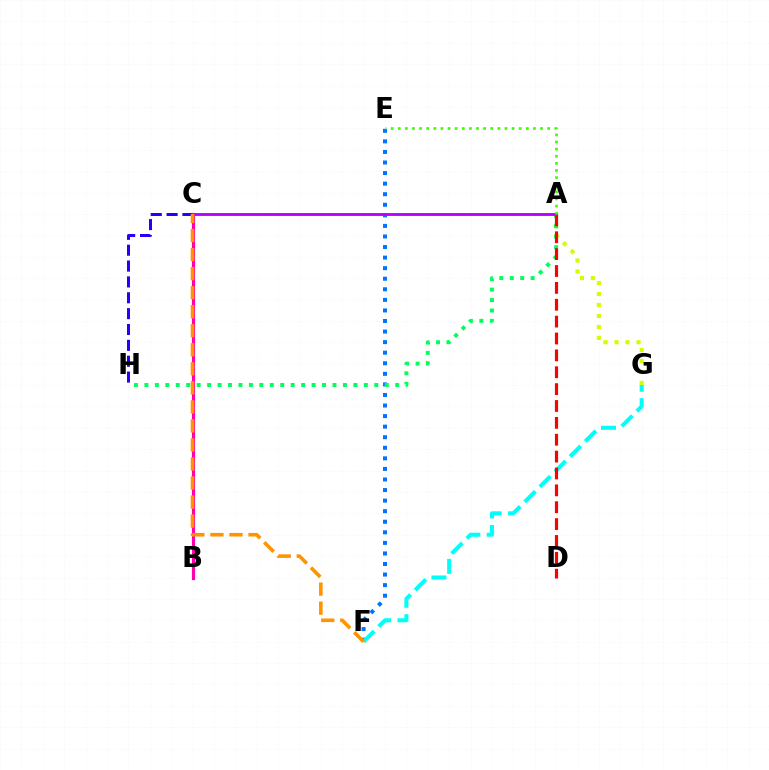{('A', 'G'): [{'color': '#d1ff00', 'line_style': 'dotted', 'thickness': 2.98}], ('E', 'F'): [{'color': '#0074ff', 'line_style': 'dotted', 'thickness': 2.87}], ('A', 'H'): [{'color': '#00ff5c', 'line_style': 'dotted', 'thickness': 2.84}], ('F', 'G'): [{'color': '#00fff6', 'line_style': 'dashed', 'thickness': 2.91}], ('B', 'C'): [{'color': '#ff00ac', 'line_style': 'solid', 'thickness': 2.27}], ('A', 'D'): [{'color': '#ff0000', 'line_style': 'dashed', 'thickness': 2.29}], ('C', 'H'): [{'color': '#2500ff', 'line_style': 'dashed', 'thickness': 2.15}], ('A', 'C'): [{'color': '#b900ff', 'line_style': 'solid', 'thickness': 2.06}], ('A', 'E'): [{'color': '#3dff00', 'line_style': 'dotted', 'thickness': 1.93}], ('C', 'F'): [{'color': '#ff9400', 'line_style': 'dashed', 'thickness': 2.59}]}